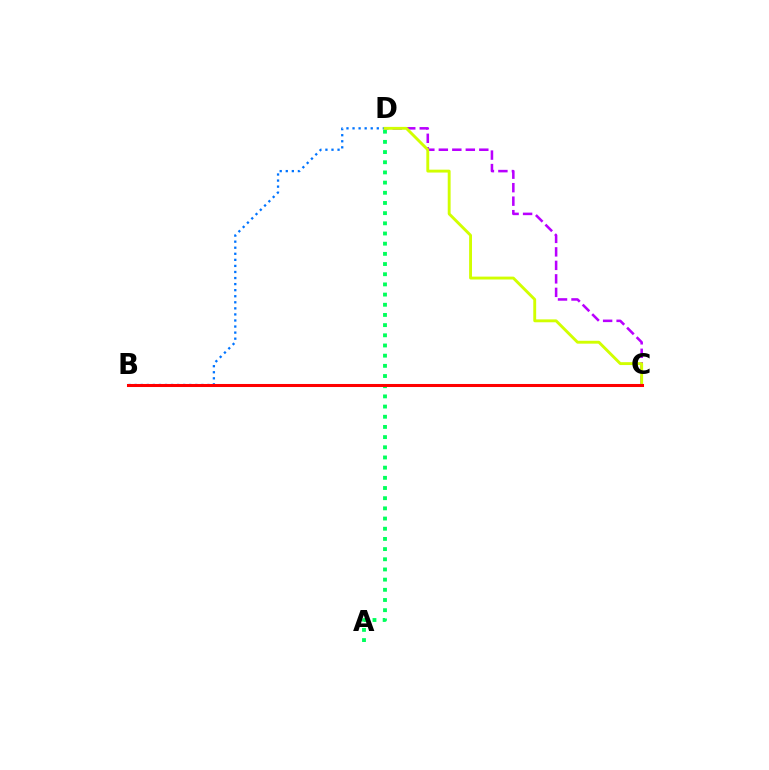{('B', 'D'): [{'color': '#0074ff', 'line_style': 'dotted', 'thickness': 1.65}], ('A', 'D'): [{'color': '#00ff5c', 'line_style': 'dotted', 'thickness': 2.77}], ('C', 'D'): [{'color': '#b900ff', 'line_style': 'dashed', 'thickness': 1.83}, {'color': '#d1ff00', 'line_style': 'solid', 'thickness': 2.08}], ('B', 'C'): [{'color': '#ff0000', 'line_style': 'solid', 'thickness': 2.2}]}